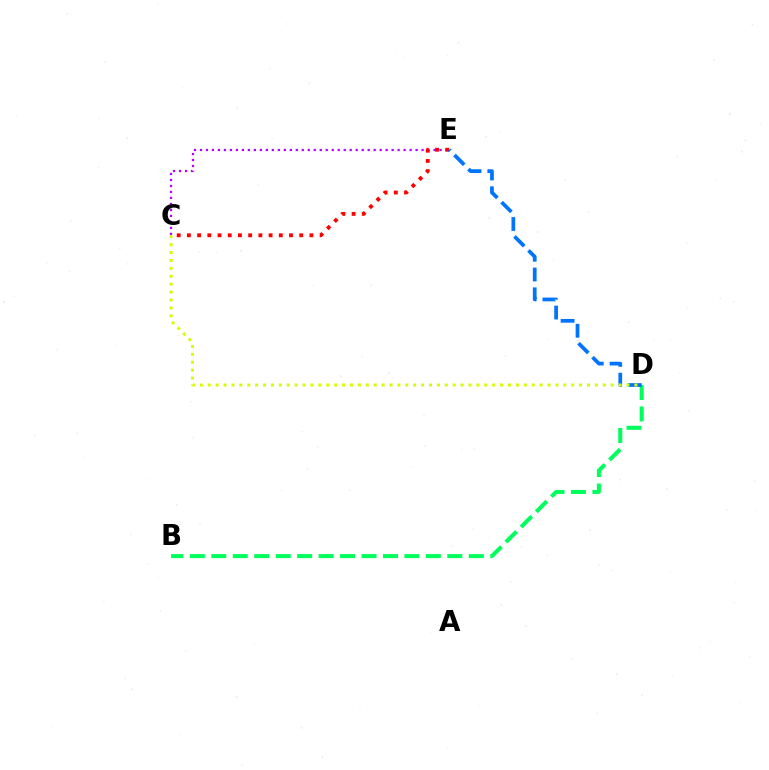{('C', 'E'): [{'color': '#b900ff', 'line_style': 'dotted', 'thickness': 1.63}, {'color': '#ff0000', 'line_style': 'dotted', 'thickness': 2.77}], ('B', 'D'): [{'color': '#00ff5c', 'line_style': 'dashed', 'thickness': 2.91}], ('D', 'E'): [{'color': '#0074ff', 'line_style': 'dashed', 'thickness': 2.69}], ('C', 'D'): [{'color': '#d1ff00', 'line_style': 'dotted', 'thickness': 2.15}]}